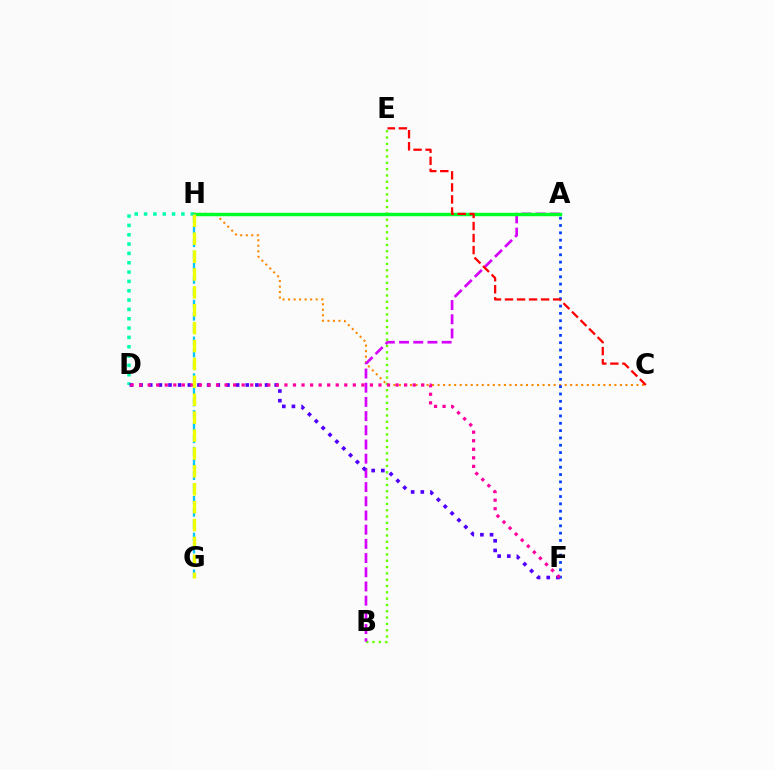{('B', 'E'): [{'color': '#66ff00', 'line_style': 'dotted', 'thickness': 1.72}], ('C', 'H'): [{'color': '#ff8800', 'line_style': 'dotted', 'thickness': 1.5}], ('A', 'F'): [{'color': '#003fff', 'line_style': 'dotted', 'thickness': 1.99}], ('A', 'B'): [{'color': '#d600ff', 'line_style': 'dashed', 'thickness': 1.93}], ('D', 'H'): [{'color': '#00ffaf', 'line_style': 'dotted', 'thickness': 2.54}], ('A', 'H'): [{'color': '#00ff27', 'line_style': 'solid', 'thickness': 2.46}], ('D', 'F'): [{'color': '#4f00ff', 'line_style': 'dotted', 'thickness': 2.62}, {'color': '#ff00a0', 'line_style': 'dotted', 'thickness': 2.32}], ('C', 'E'): [{'color': '#ff0000', 'line_style': 'dashed', 'thickness': 1.63}], ('G', 'H'): [{'color': '#00c7ff', 'line_style': 'dashed', 'thickness': 1.67}, {'color': '#eeff00', 'line_style': 'dashed', 'thickness': 2.43}]}